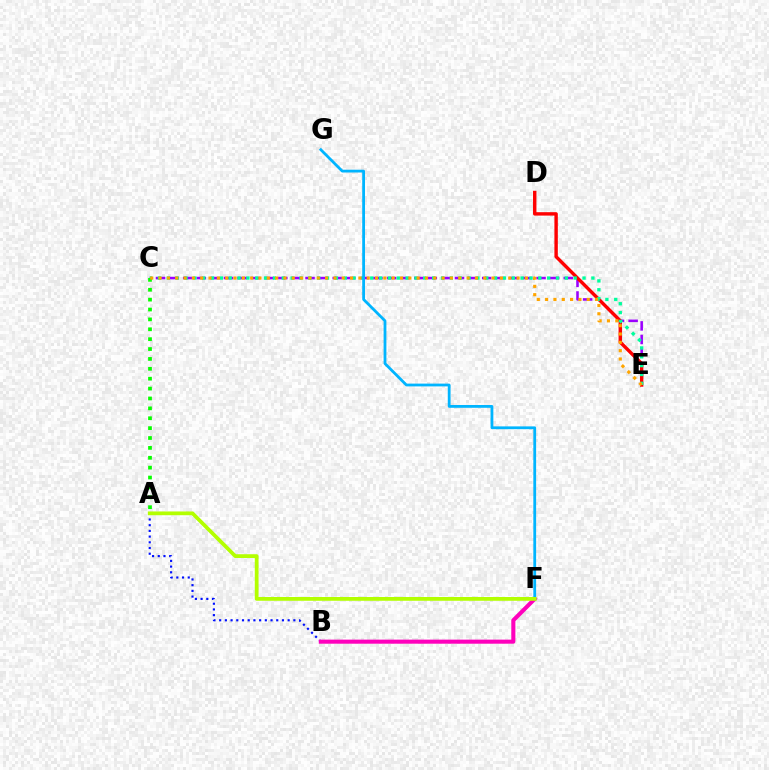{('C', 'E'): [{'color': '#9b00ff', 'line_style': 'dashed', 'thickness': 1.85}, {'color': '#00ff9d', 'line_style': 'dotted', 'thickness': 2.4}, {'color': '#ffa500', 'line_style': 'dotted', 'thickness': 2.26}], ('A', 'B'): [{'color': '#0010ff', 'line_style': 'dotted', 'thickness': 1.55}], ('D', 'E'): [{'color': '#ff0000', 'line_style': 'solid', 'thickness': 2.46}], ('B', 'F'): [{'color': '#ff00bd', 'line_style': 'solid', 'thickness': 2.94}], ('A', 'C'): [{'color': '#08ff00', 'line_style': 'dotted', 'thickness': 2.69}], ('F', 'G'): [{'color': '#00b5ff', 'line_style': 'solid', 'thickness': 2.01}], ('A', 'F'): [{'color': '#b3ff00', 'line_style': 'solid', 'thickness': 2.71}]}